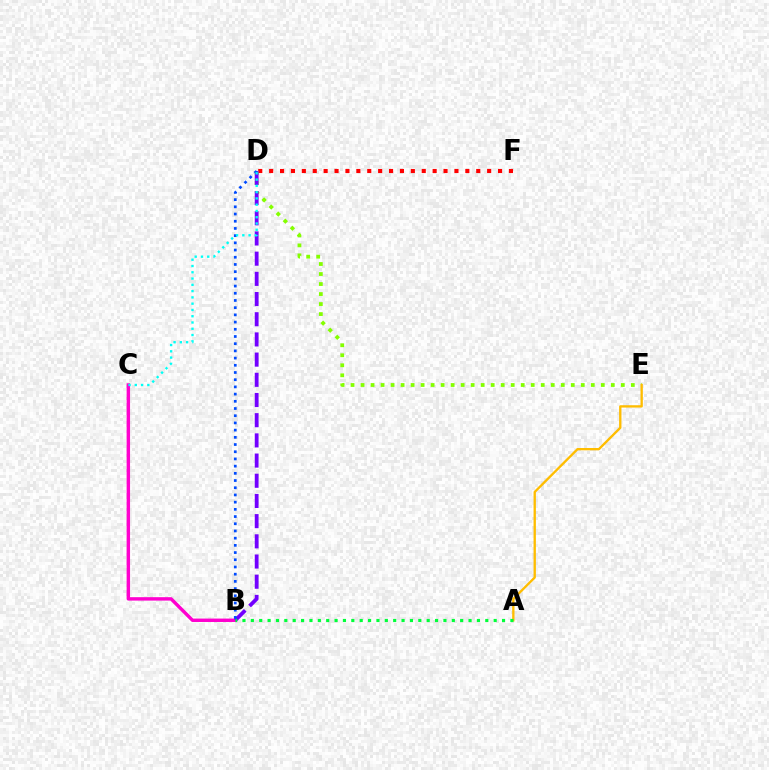{('D', 'F'): [{'color': '#ff0000', 'line_style': 'dotted', 'thickness': 2.96}], ('D', 'E'): [{'color': '#84ff00', 'line_style': 'dotted', 'thickness': 2.72}], ('B', 'C'): [{'color': '#ff00cf', 'line_style': 'solid', 'thickness': 2.46}], ('B', 'D'): [{'color': '#7200ff', 'line_style': 'dashed', 'thickness': 2.74}, {'color': '#004bff', 'line_style': 'dotted', 'thickness': 1.96}], ('C', 'D'): [{'color': '#00fff6', 'line_style': 'dotted', 'thickness': 1.71}], ('A', 'E'): [{'color': '#ffbd00', 'line_style': 'solid', 'thickness': 1.68}], ('A', 'B'): [{'color': '#00ff39', 'line_style': 'dotted', 'thickness': 2.28}]}